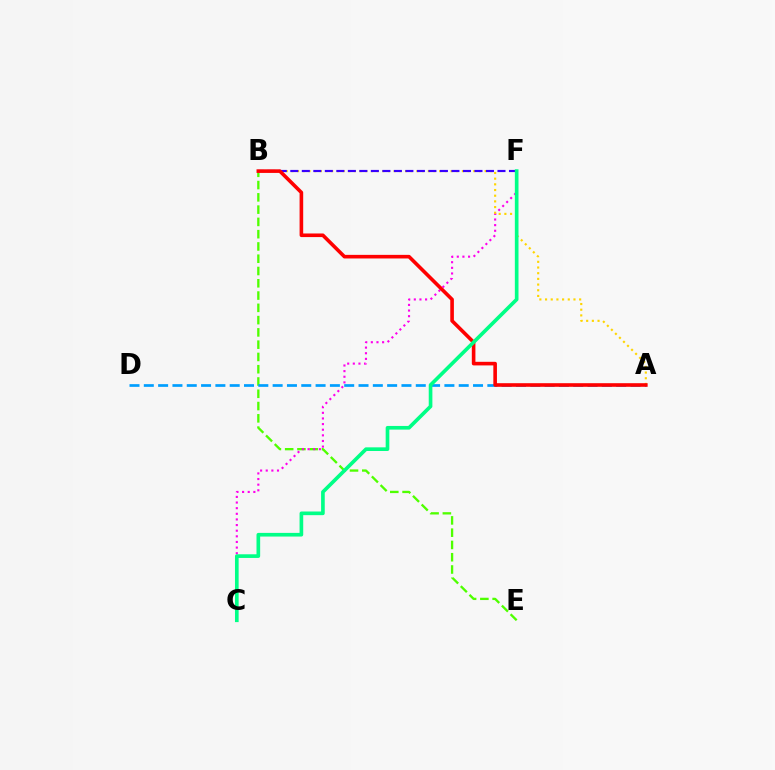{('B', 'E'): [{'color': '#4fff00', 'line_style': 'dashed', 'thickness': 1.67}], ('C', 'F'): [{'color': '#ff00ed', 'line_style': 'dotted', 'thickness': 1.53}, {'color': '#00ff86', 'line_style': 'solid', 'thickness': 2.63}], ('A', 'D'): [{'color': '#009eff', 'line_style': 'dashed', 'thickness': 1.94}], ('A', 'B'): [{'color': '#ffd500', 'line_style': 'dotted', 'thickness': 1.54}, {'color': '#ff0000', 'line_style': 'solid', 'thickness': 2.6}], ('B', 'F'): [{'color': '#3700ff', 'line_style': 'dashed', 'thickness': 1.56}]}